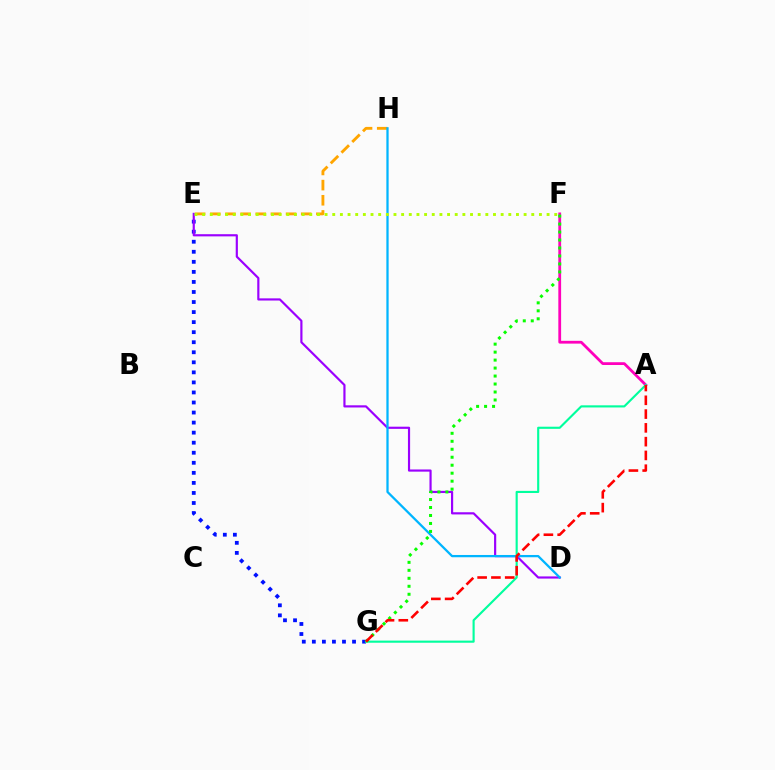{('A', 'F'): [{'color': '#ff00bd', 'line_style': 'solid', 'thickness': 2.0}], ('E', 'H'): [{'color': '#ffa500', 'line_style': 'dashed', 'thickness': 2.06}], ('E', 'G'): [{'color': '#0010ff', 'line_style': 'dotted', 'thickness': 2.73}], ('D', 'E'): [{'color': '#9b00ff', 'line_style': 'solid', 'thickness': 1.56}], ('D', 'H'): [{'color': '#00b5ff', 'line_style': 'solid', 'thickness': 1.63}], ('E', 'F'): [{'color': '#b3ff00', 'line_style': 'dotted', 'thickness': 2.08}], ('A', 'G'): [{'color': '#00ff9d', 'line_style': 'solid', 'thickness': 1.54}, {'color': '#ff0000', 'line_style': 'dashed', 'thickness': 1.87}], ('F', 'G'): [{'color': '#08ff00', 'line_style': 'dotted', 'thickness': 2.17}]}